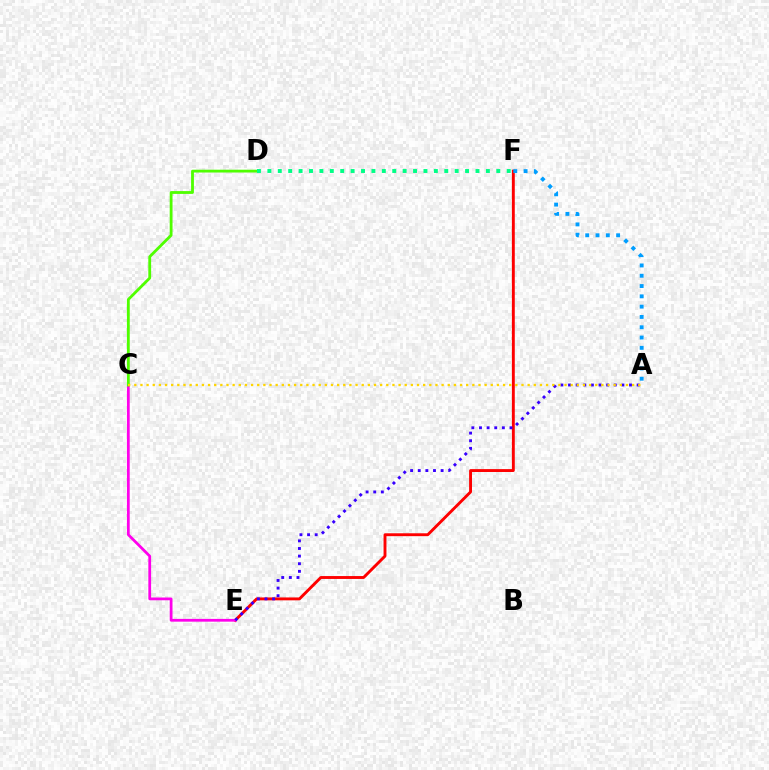{('E', 'F'): [{'color': '#ff0000', 'line_style': 'solid', 'thickness': 2.08}], ('A', 'F'): [{'color': '#009eff', 'line_style': 'dotted', 'thickness': 2.8}], ('C', 'E'): [{'color': '#ff00ed', 'line_style': 'solid', 'thickness': 1.99}], ('C', 'D'): [{'color': '#4fff00', 'line_style': 'solid', 'thickness': 2.03}], ('A', 'E'): [{'color': '#3700ff', 'line_style': 'dotted', 'thickness': 2.07}], ('A', 'C'): [{'color': '#ffd500', 'line_style': 'dotted', 'thickness': 1.67}], ('D', 'F'): [{'color': '#00ff86', 'line_style': 'dotted', 'thickness': 2.83}]}